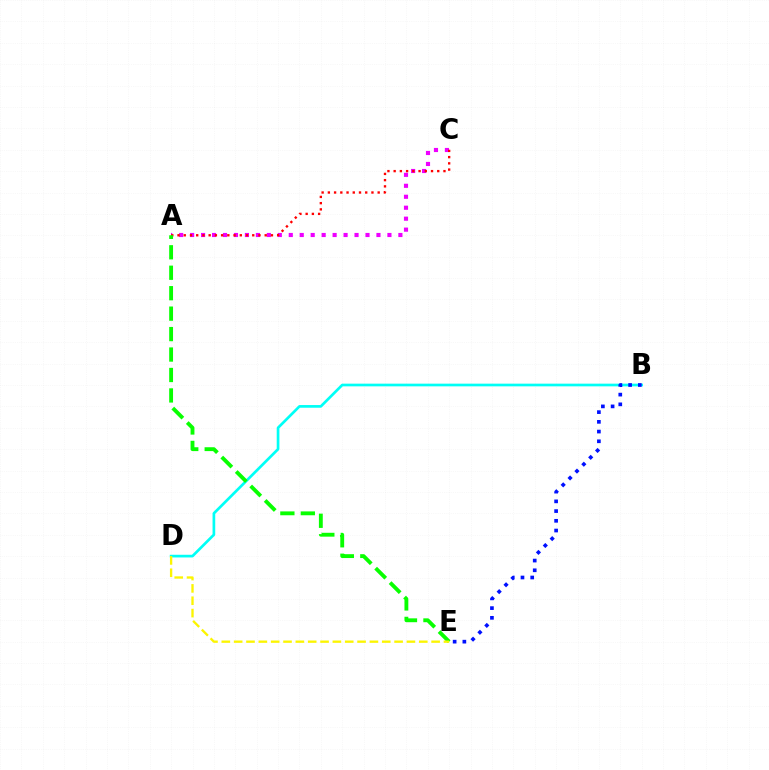{('B', 'D'): [{'color': '#00fff6', 'line_style': 'solid', 'thickness': 1.93}], ('A', 'C'): [{'color': '#ee00ff', 'line_style': 'dotted', 'thickness': 2.98}, {'color': '#ff0000', 'line_style': 'dotted', 'thickness': 1.69}], ('A', 'E'): [{'color': '#08ff00', 'line_style': 'dashed', 'thickness': 2.78}], ('D', 'E'): [{'color': '#fcf500', 'line_style': 'dashed', 'thickness': 1.68}], ('B', 'E'): [{'color': '#0010ff', 'line_style': 'dotted', 'thickness': 2.64}]}